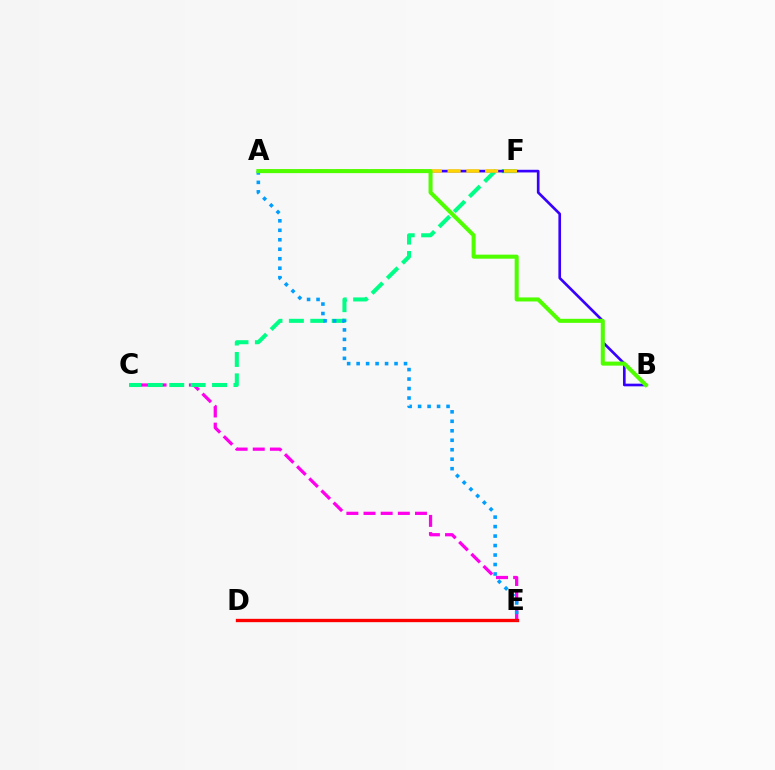{('C', 'E'): [{'color': '#ff00ed', 'line_style': 'dashed', 'thickness': 2.33}], ('C', 'F'): [{'color': '#00ff86', 'line_style': 'dashed', 'thickness': 2.91}], ('A', 'B'): [{'color': '#3700ff', 'line_style': 'solid', 'thickness': 1.91}, {'color': '#4fff00', 'line_style': 'solid', 'thickness': 2.91}], ('D', 'E'): [{'color': '#ff0000', 'line_style': 'solid', 'thickness': 2.4}], ('A', 'E'): [{'color': '#009eff', 'line_style': 'dotted', 'thickness': 2.58}], ('A', 'F'): [{'color': '#ffd500', 'line_style': 'dashed', 'thickness': 2.55}]}